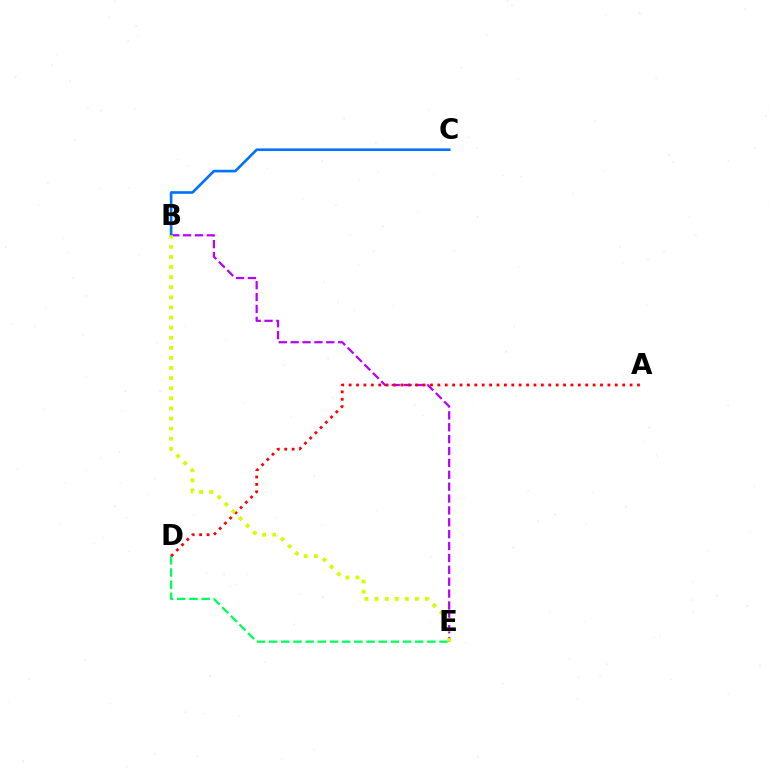{('B', 'E'): [{'color': '#b900ff', 'line_style': 'dashed', 'thickness': 1.61}, {'color': '#d1ff00', 'line_style': 'dotted', 'thickness': 2.74}], ('B', 'C'): [{'color': '#0074ff', 'line_style': 'solid', 'thickness': 1.91}], ('D', 'E'): [{'color': '#00ff5c', 'line_style': 'dashed', 'thickness': 1.65}], ('A', 'D'): [{'color': '#ff0000', 'line_style': 'dotted', 'thickness': 2.01}]}